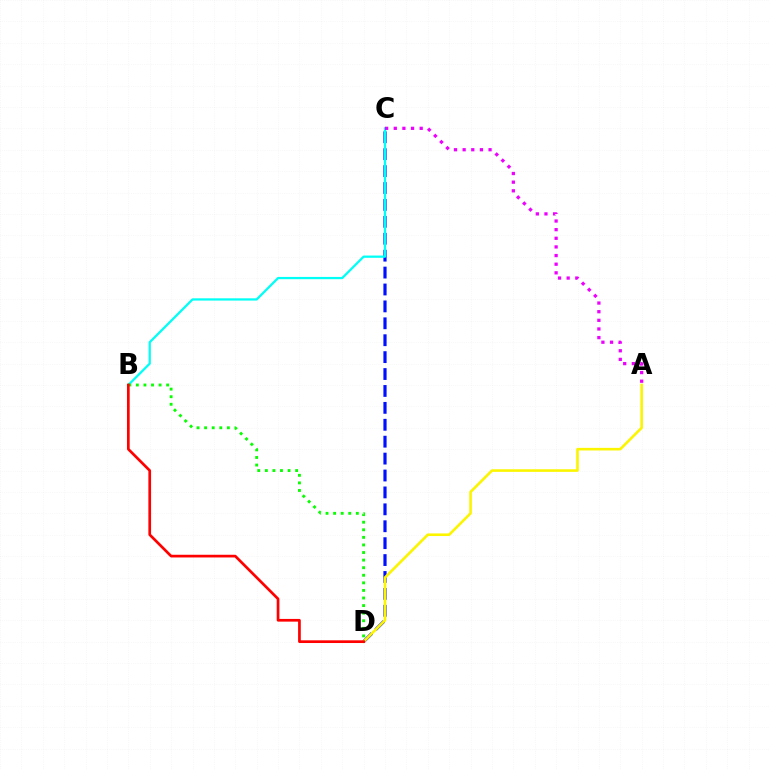{('C', 'D'): [{'color': '#0010ff', 'line_style': 'dashed', 'thickness': 2.3}], ('A', 'D'): [{'color': '#fcf500', 'line_style': 'solid', 'thickness': 1.88}], ('B', 'C'): [{'color': '#00fff6', 'line_style': 'solid', 'thickness': 1.63}], ('B', 'D'): [{'color': '#08ff00', 'line_style': 'dotted', 'thickness': 2.06}, {'color': '#ff0000', 'line_style': 'solid', 'thickness': 1.94}], ('A', 'C'): [{'color': '#ee00ff', 'line_style': 'dotted', 'thickness': 2.35}]}